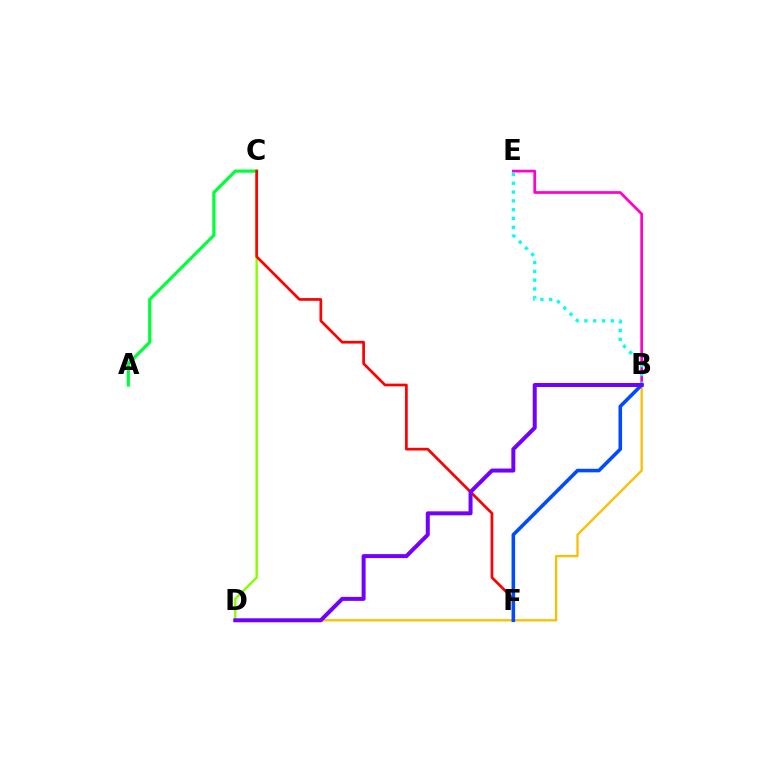{('A', 'C'): [{'color': '#00ff39', 'line_style': 'solid', 'thickness': 2.29}], ('B', 'E'): [{'color': '#ff00cf', 'line_style': 'solid', 'thickness': 1.97}, {'color': '#00fff6', 'line_style': 'dotted', 'thickness': 2.39}], ('C', 'D'): [{'color': '#84ff00', 'line_style': 'solid', 'thickness': 1.71}], ('C', 'F'): [{'color': '#ff0000', 'line_style': 'solid', 'thickness': 1.94}], ('B', 'D'): [{'color': '#ffbd00', 'line_style': 'solid', 'thickness': 1.66}, {'color': '#7200ff', 'line_style': 'solid', 'thickness': 2.87}], ('B', 'F'): [{'color': '#004bff', 'line_style': 'solid', 'thickness': 2.57}]}